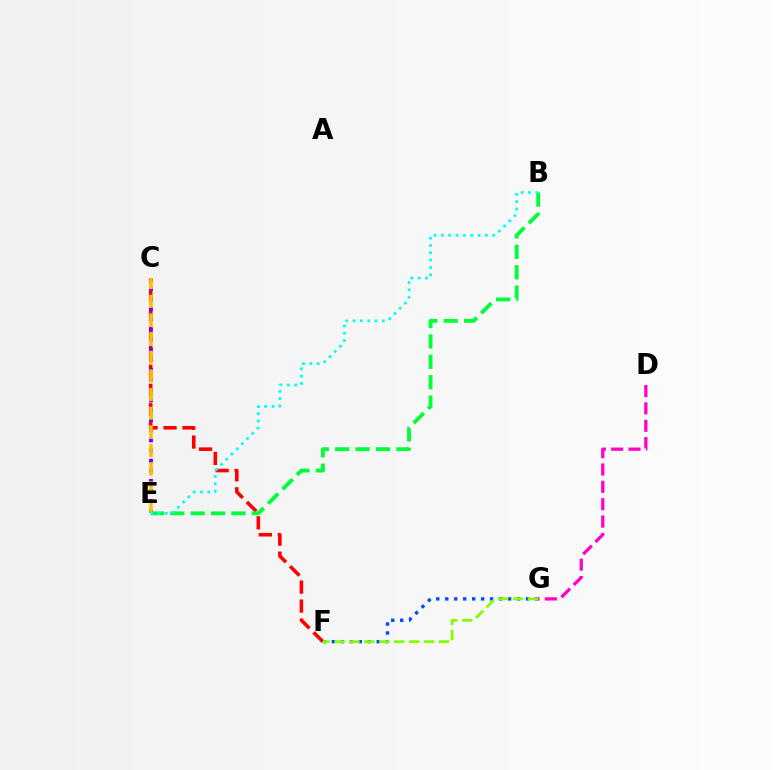{('C', 'F'): [{'color': '#ff0000', 'line_style': 'dashed', 'thickness': 2.58}], ('C', 'E'): [{'color': '#7200ff', 'line_style': 'dotted', 'thickness': 2.74}, {'color': '#ffbd00', 'line_style': 'dashed', 'thickness': 2.53}], ('B', 'E'): [{'color': '#00ff39', 'line_style': 'dashed', 'thickness': 2.77}, {'color': '#00fff6', 'line_style': 'dotted', 'thickness': 1.99}], ('F', 'G'): [{'color': '#004bff', 'line_style': 'dotted', 'thickness': 2.44}, {'color': '#84ff00', 'line_style': 'dashed', 'thickness': 2.03}], ('D', 'G'): [{'color': '#ff00cf', 'line_style': 'dashed', 'thickness': 2.36}]}